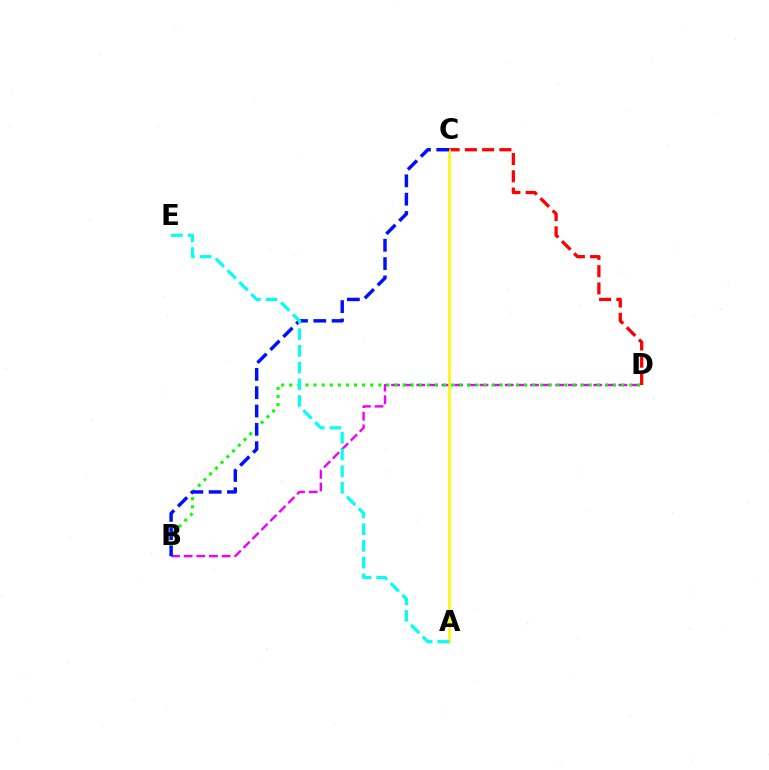{('B', 'D'): [{'color': '#ee00ff', 'line_style': 'dashed', 'thickness': 1.72}, {'color': '#08ff00', 'line_style': 'dotted', 'thickness': 2.2}], ('C', 'D'): [{'color': '#ff0000', 'line_style': 'dashed', 'thickness': 2.34}], ('A', 'C'): [{'color': '#fcf500', 'line_style': 'solid', 'thickness': 1.83}], ('B', 'C'): [{'color': '#0010ff', 'line_style': 'dashed', 'thickness': 2.49}], ('A', 'E'): [{'color': '#00fff6', 'line_style': 'dashed', 'thickness': 2.27}]}